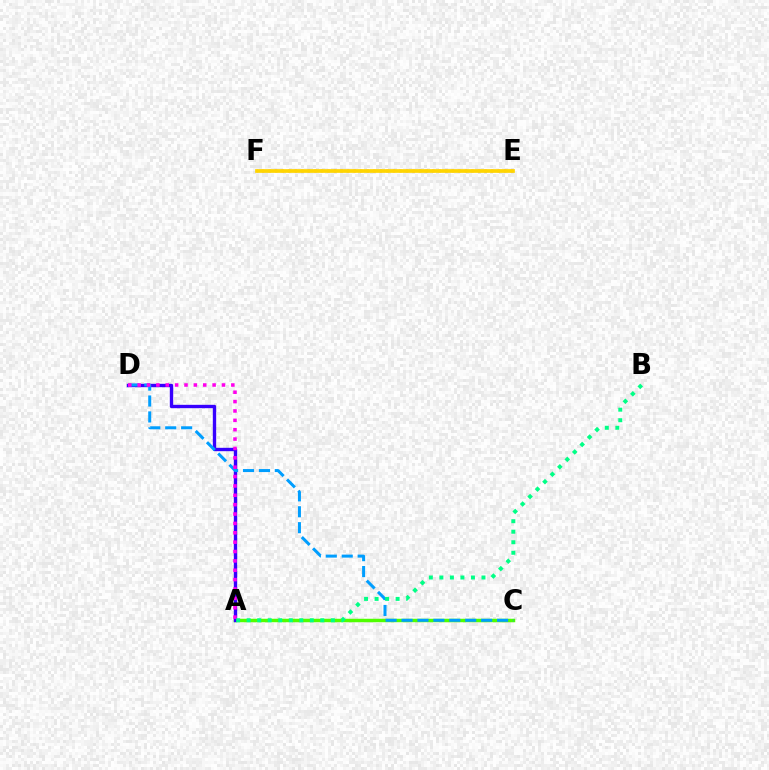{('E', 'F'): [{'color': '#ff0000', 'line_style': 'dotted', 'thickness': 1.78}, {'color': '#ffd500', 'line_style': 'solid', 'thickness': 2.66}], ('A', 'C'): [{'color': '#4fff00', 'line_style': 'solid', 'thickness': 2.5}], ('A', 'D'): [{'color': '#3700ff', 'line_style': 'solid', 'thickness': 2.43}, {'color': '#ff00ed', 'line_style': 'dotted', 'thickness': 2.55}], ('C', 'D'): [{'color': '#009eff', 'line_style': 'dashed', 'thickness': 2.16}], ('A', 'B'): [{'color': '#00ff86', 'line_style': 'dotted', 'thickness': 2.86}]}